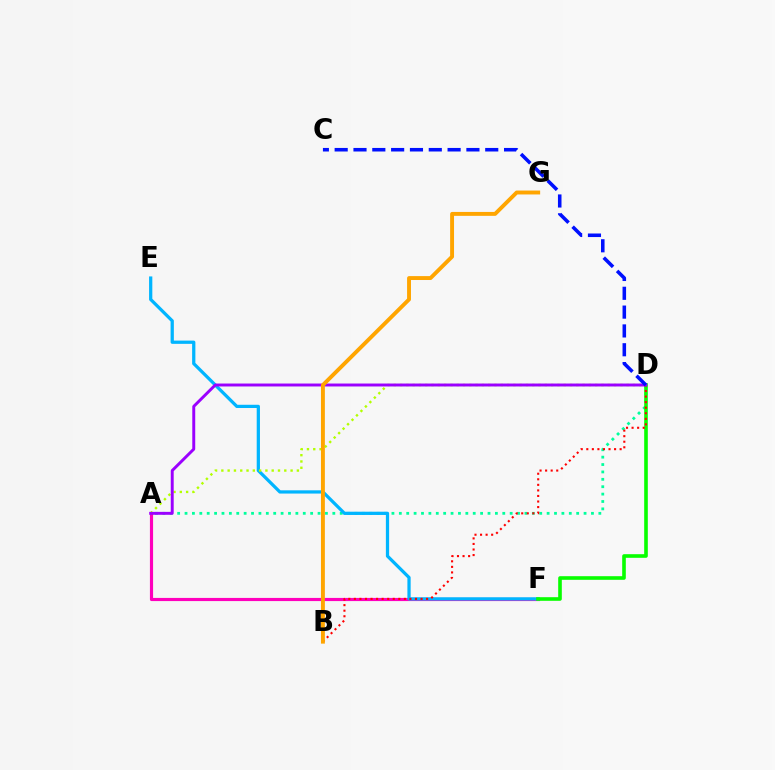{('A', 'F'): [{'color': '#ff00bd', 'line_style': 'solid', 'thickness': 2.27}], ('A', 'D'): [{'color': '#00ff9d', 'line_style': 'dotted', 'thickness': 2.01}, {'color': '#b3ff00', 'line_style': 'dotted', 'thickness': 1.71}, {'color': '#9b00ff', 'line_style': 'solid', 'thickness': 2.11}], ('E', 'F'): [{'color': '#00b5ff', 'line_style': 'solid', 'thickness': 2.34}], ('D', 'F'): [{'color': '#08ff00', 'line_style': 'solid', 'thickness': 2.6}], ('B', 'D'): [{'color': '#ff0000', 'line_style': 'dotted', 'thickness': 1.51}], ('C', 'D'): [{'color': '#0010ff', 'line_style': 'dashed', 'thickness': 2.56}], ('B', 'G'): [{'color': '#ffa500', 'line_style': 'solid', 'thickness': 2.81}]}